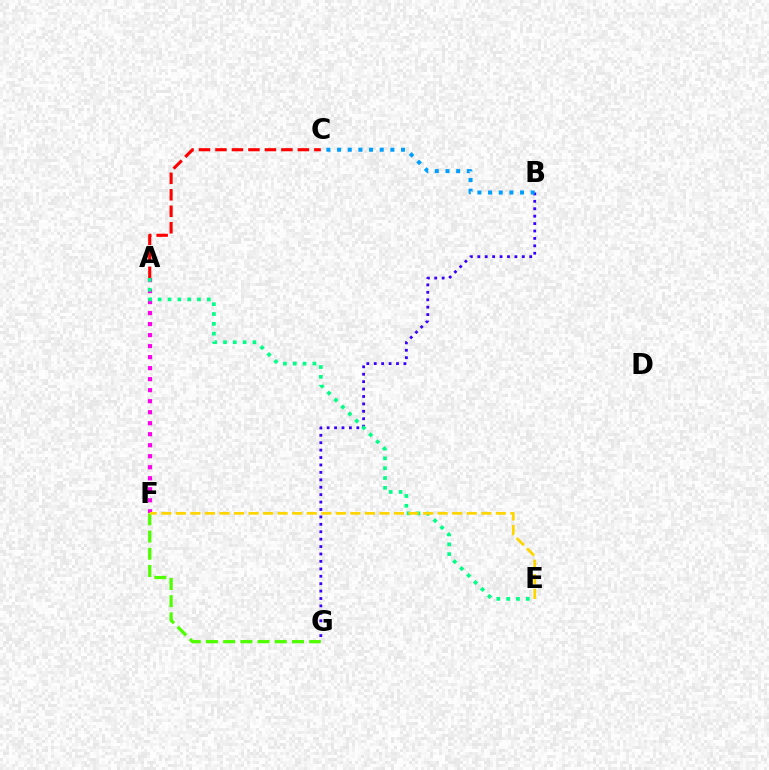{('F', 'G'): [{'color': '#4fff00', 'line_style': 'dashed', 'thickness': 2.34}], ('A', 'C'): [{'color': '#ff0000', 'line_style': 'dashed', 'thickness': 2.24}], ('B', 'G'): [{'color': '#3700ff', 'line_style': 'dotted', 'thickness': 2.02}], ('B', 'C'): [{'color': '#009eff', 'line_style': 'dotted', 'thickness': 2.9}], ('A', 'F'): [{'color': '#ff00ed', 'line_style': 'dotted', 'thickness': 2.99}], ('A', 'E'): [{'color': '#00ff86', 'line_style': 'dotted', 'thickness': 2.67}], ('E', 'F'): [{'color': '#ffd500', 'line_style': 'dashed', 'thickness': 1.98}]}